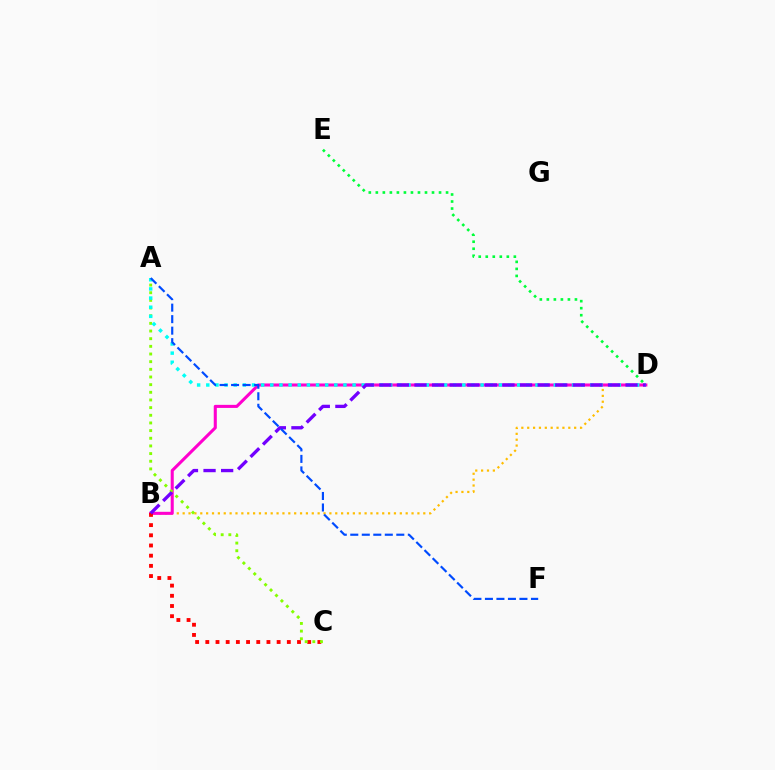{('B', 'D'): [{'color': '#ffbd00', 'line_style': 'dotted', 'thickness': 1.59}, {'color': '#ff00cf', 'line_style': 'solid', 'thickness': 2.21}, {'color': '#7200ff', 'line_style': 'dashed', 'thickness': 2.39}], ('B', 'C'): [{'color': '#ff0000', 'line_style': 'dotted', 'thickness': 2.77}], ('A', 'C'): [{'color': '#84ff00', 'line_style': 'dotted', 'thickness': 2.08}], ('A', 'D'): [{'color': '#00fff6', 'line_style': 'dotted', 'thickness': 2.48}], ('D', 'E'): [{'color': '#00ff39', 'line_style': 'dotted', 'thickness': 1.91}], ('A', 'F'): [{'color': '#004bff', 'line_style': 'dashed', 'thickness': 1.56}]}